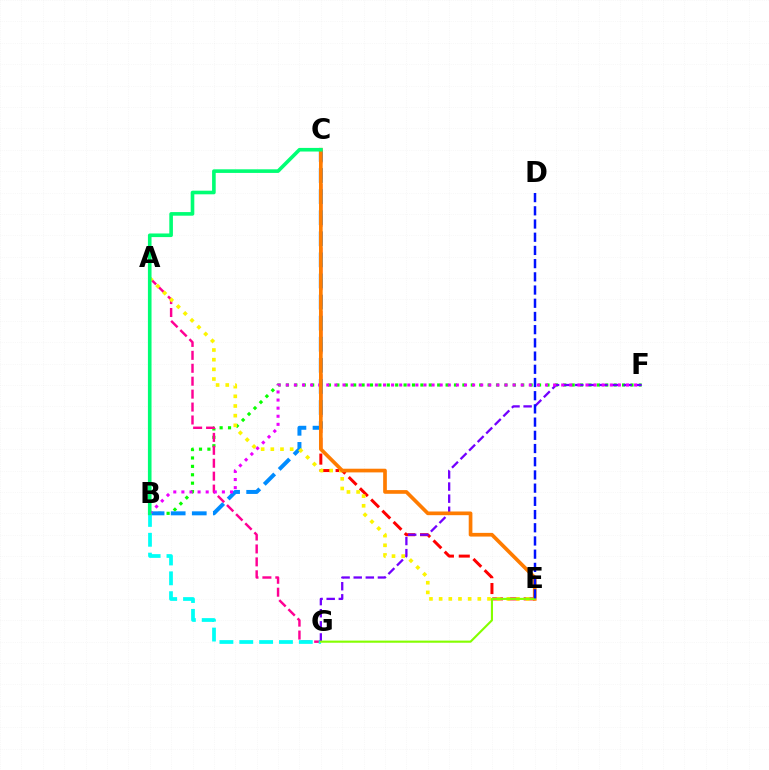{('B', 'F'): [{'color': '#08ff00', 'line_style': 'dotted', 'thickness': 2.28}, {'color': '#ee00ff', 'line_style': 'dotted', 'thickness': 2.2}], ('C', 'E'): [{'color': '#ff0000', 'line_style': 'dashed', 'thickness': 2.15}, {'color': '#ff7c00', 'line_style': 'solid', 'thickness': 2.65}], ('B', 'C'): [{'color': '#008cff', 'line_style': 'dashed', 'thickness': 2.86}, {'color': '#00ff74', 'line_style': 'solid', 'thickness': 2.6}], ('A', 'G'): [{'color': '#ff0094', 'line_style': 'dashed', 'thickness': 1.76}], ('B', 'G'): [{'color': '#00fff6', 'line_style': 'dashed', 'thickness': 2.7}], ('F', 'G'): [{'color': '#7200ff', 'line_style': 'dashed', 'thickness': 1.64}], ('A', 'E'): [{'color': '#fcf500', 'line_style': 'dotted', 'thickness': 2.63}], ('E', 'G'): [{'color': '#84ff00', 'line_style': 'solid', 'thickness': 1.53}], ('D', 'E'): [{'color': '#0010ff', 'line_style': 'dashed', 'thickness': 1.79}]}